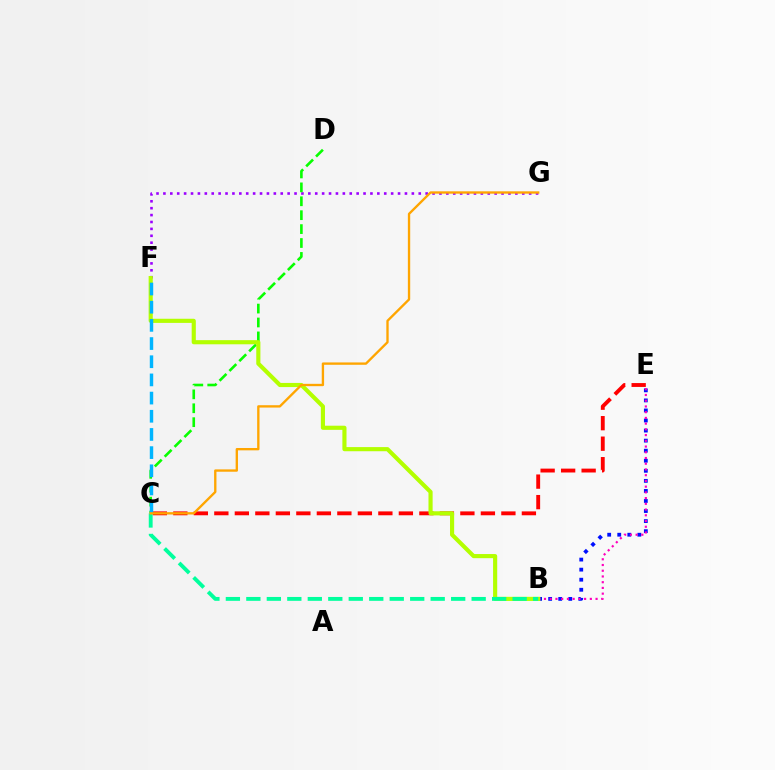{('F', 'G'): [{'color': '#9b00ff', 'line_style': 'dotted', 'thickness': 1.87}], ('C', 'D'): [{'color': '#08ff00', 'line_style': 'dashed', 'thickness': 1.89}], ('B', 'E'): [{'color': '#0010ff', 'line_style': 'dotted', 'thickness': 2.73}, {'color': '#ff00bd', 'line_style': 'dotted', 'thickness': 1.56}], ('C', 'E'): [{'color': '#ff0000', 'line_style': 'dashed', 'thickness': 2.79}], ('B', 'F'): [{'color': '#b3ff00', 'line_style': 'solid', 'thickness': 2.98}], ('B', 'C'): [{'color': '#00ff9d', 'line_style': 'dashed', 'thickness': 2.78}], ('C', 'F'): [{'color': '#00b5ff', 'line_style': 'dashed', 'thickness': 2.47}], ('C', 'G'): [{'color': '#ffa500', 'line_style': 'solid', 'thickness': 1.69}]}